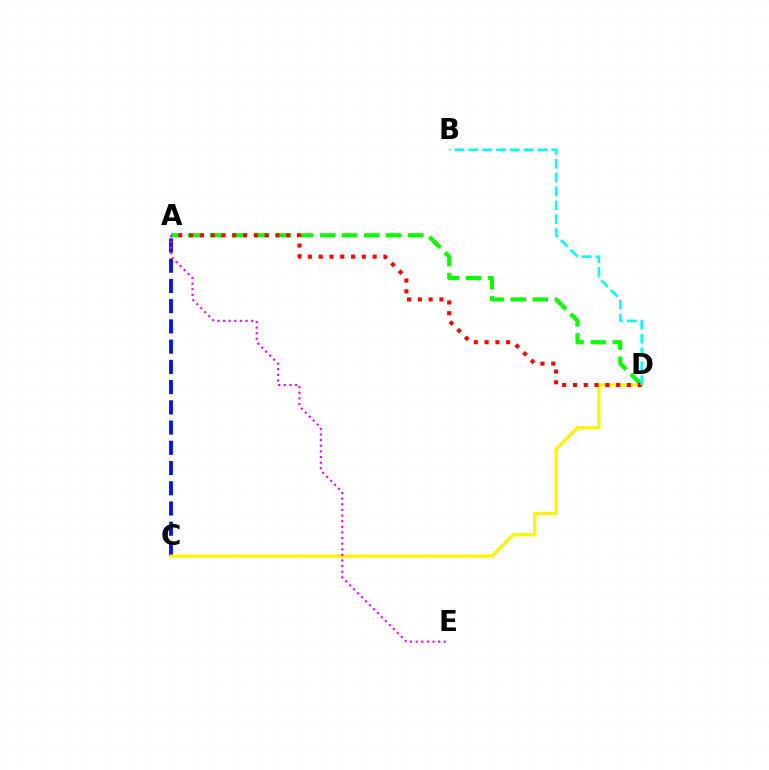{('A', 'D'): [{'color': '#08ff00', 'line_style': 'dashed', 'thickness': 2.99}, {'color': '#ff0000', 'line_style': 'dotted', 'thickness': 2.93}], ('A', 'C'): [{'color': '#0010ff', 'line_style': 'dashed', 'thickness': 2.75}], ('C', 'D'): [{'color': '#fcf500', 'line_style': 'solid', 'thickness': 2.35}], ('B', 'D'): [{'color': '#00fff6', 'line_style': 'dashed', 'thickness': 1.88}], ('A', 'E'): [{'color': '#ee00ff', 'line_style': 'dotted', 'thickness': 1.53}]}